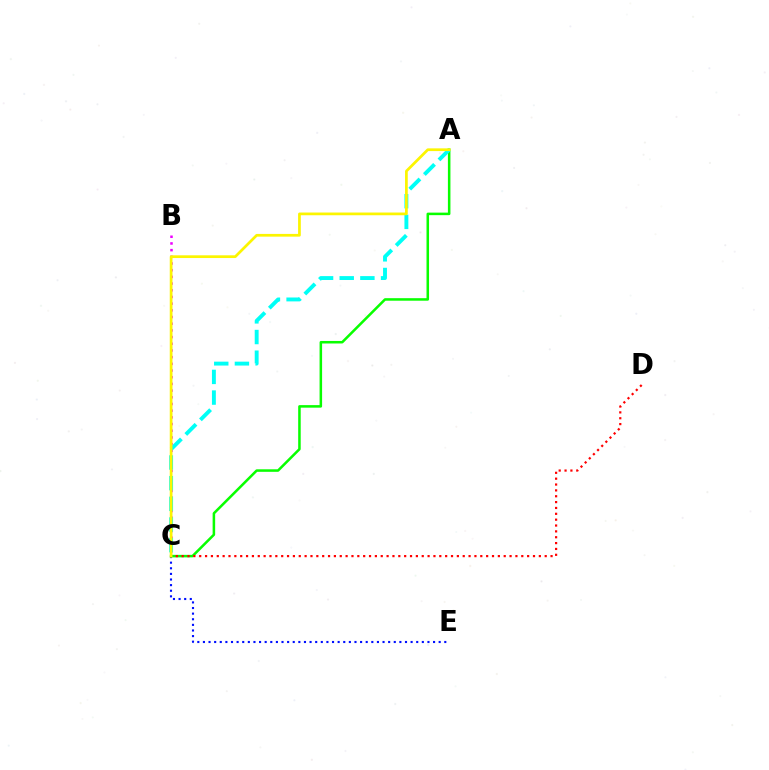{('C', 'E'): [{'color': '#0010ff', 'line_style': 'dotted', 'thickness': 1.53}], ('B', 'C'): [{'color': '#ee00ff', 'line_style': 'dotted', 'thickness': 1.82}], ('A', 'C'): [{'color': '#08ff00', 'line_style': 'solid', 'thickness': 1.82}, {'color': '#00fff6', 'line_style': 'dashed', 'thickness': 2.81}, {'color': '#fcf500', 'line_style': 'solid', 'thickness': 1.96}], ('C', 'D'): [{'color': '#ff0000', 'line_style': 'dotted', 'thickness': 1.59}]}